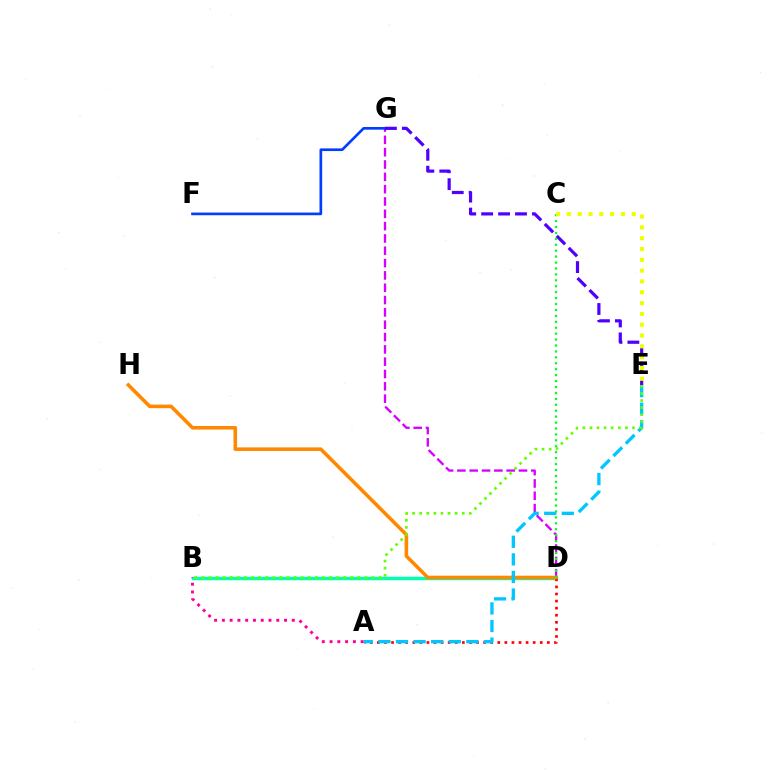{('D', 'G'): [{'color': '#d600ff', 'line_style': 'dashed', 'thickness': 1.67}], ('F', 'G'): [{'color': '#003fff', 'line_style': 'solid', 'thickness': 1.93}], ('B', 'D'): [{'color': '#00ffaf', 'line_style': 'solid', 'thickness': 2.47}], ('E', 'G'): [{'color': '#4f00ff', 'line_style': 'dashed', 'thickness': 2.3}], ('A', 'D'): [{'color': '#ff0000', 'line_style': 'dotted', 'thickness': 1.92}], ('D', 'H'): [{'color': '#ff8800', 'line_style': 'solid', 'thickness': 2.57}], ('A', 'E'): [{'color': '#00c7ff', 'line_style': 'dashed', 'thickness': 2.39}], ('C', 'D'): [{'color': '#00ff27', 'line_style': 'dotted', 'thickness': 1.61}], ('C', 'E'): [{'color': '#eeff00', 'line_style': 'dotted', 'thickness': 2.94}], ('B', 'E'): [{'color': '#66ff00', 'line_style': 'dotted', 'thickness': 1.93}], ('A', 'B'): [{'color': '#ff00a0', 'line_style': 'dotted', 'thickness': 2.11}]}